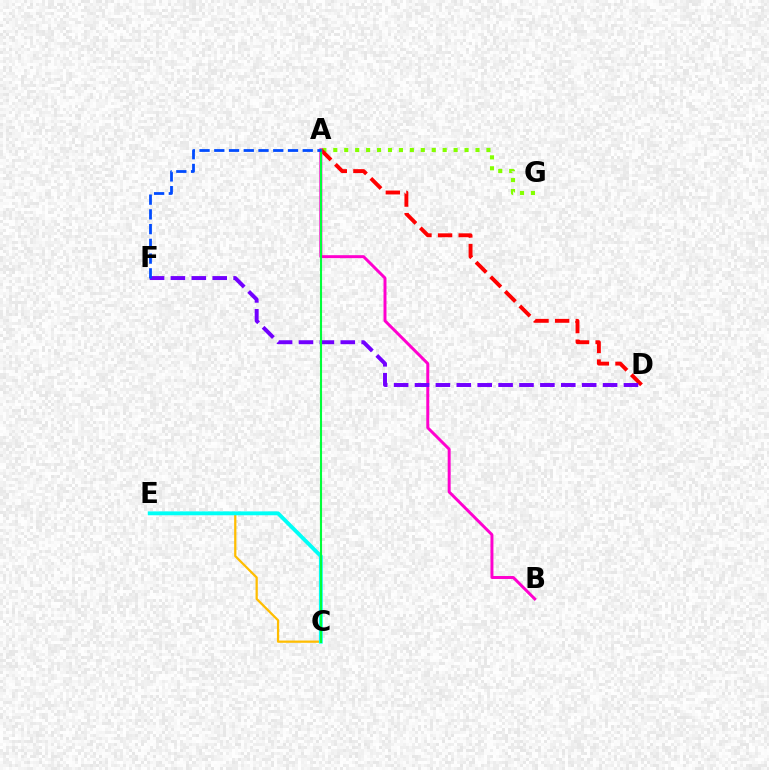{('C', 'E'): [{'color': '#ffbd00', 'line_style': 'solid', 'thickness': 1.62}, {'color': '#00fff6', 'line_style': 'solid', 'thickness': 2.78}], ('A', 'G'): [{'color': '#84ff00', 'line_style': 'dotted', 'thickness': 2.97}], ('A', 'D'): [{'color': '#ff0000', 'line_style': 'dashed', 'thickness': 2.8}], ('A', 'B'): [{'color': '#ff00cf', 'line_style': 'solid', 'thickness': 2.13}], ('D', 'F'): [{'color': '#7200ff', 'line_style': 'dashed', 'thickness': 2.84}], ('A', 'C'): [{'color': '#00ff39', 'line_style': 'solid', 'thickness': 1.52}], ('A', 'F'): [{'color': '#004bff', 'line_style': 'dashed', 'thickness': 2.0}]}